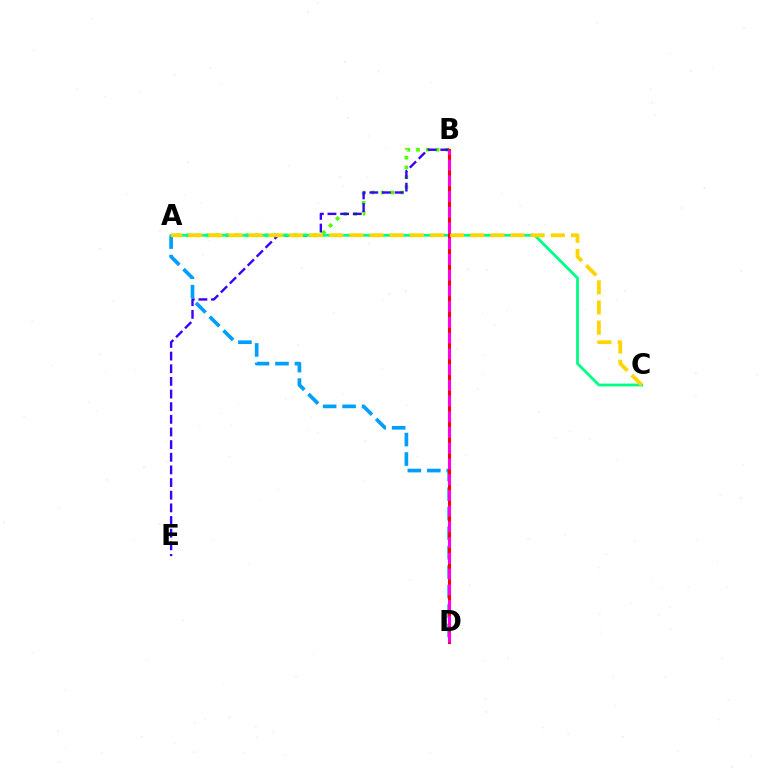{('A', 'B'): [{'color': '#4fff00', 'line_style': 'dotted', 'thickness': 2.66}], ('B', 'E'): [{'color': '#3700ff', 'line_style': 'dashed', 'thickness': 1.72}], ('A', 'D'): [{'color': '#009eff', 'line_style': 'dashed', 'thickness': 2.65}], ('A', 'C'): [{'color': '#00ff86', 'line_style': 'solid', 'thickness': 2.03}, {'color': '#ffd500', 'line_style': 'dashed', 'thickness': 2.74}], ('B', 'D'): [{'color': '#ff0000', 'line_style': 'solid', 'thickness': 2.23}, {'color': '#ff00ed', 'line_style': 'dashed', 'thickness': 2.14}]}